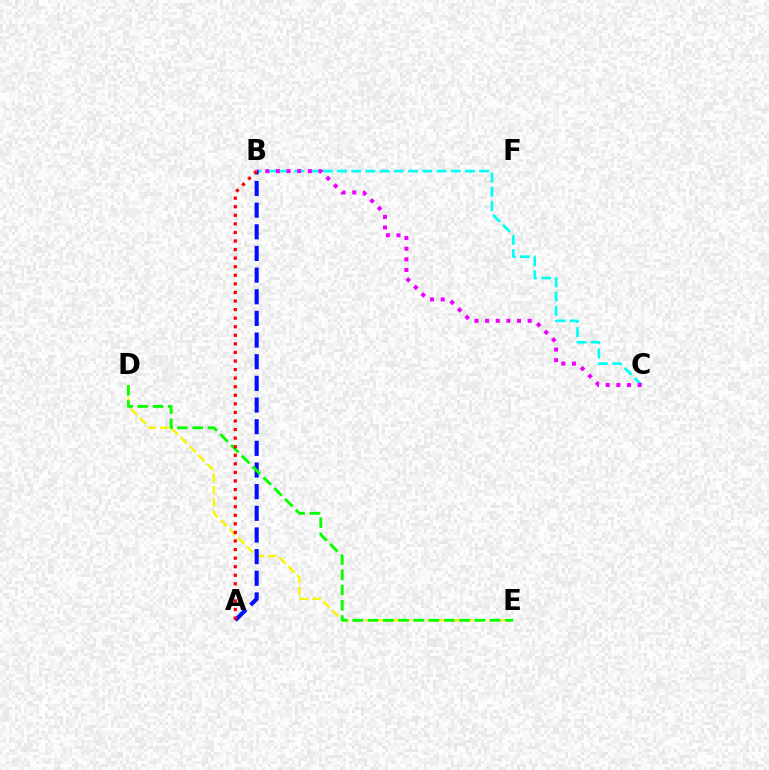{('D', 'E'): [{'color': '#fcf500', 'line_style': 'dashed', 'thickness': 1.68}, {'color': '#08ff00', 'line_style': 'dashed', 'thickness': 2.07}], ('B', 'C'): [{'color': '#00fff6', 'line_style': 'dashed', 'thickness': 1.93}, {'color': '#ee00ff', 'line_style': 'dotted', 'thickness': 2.89}], ('A', 'B'): [{'color': '#0010ff', 'line_style': 'dashed', 'thickness': 2.94}, {'color': '#ff0000', 'line_style': 'dotted', 'thickness': 2.33}]}